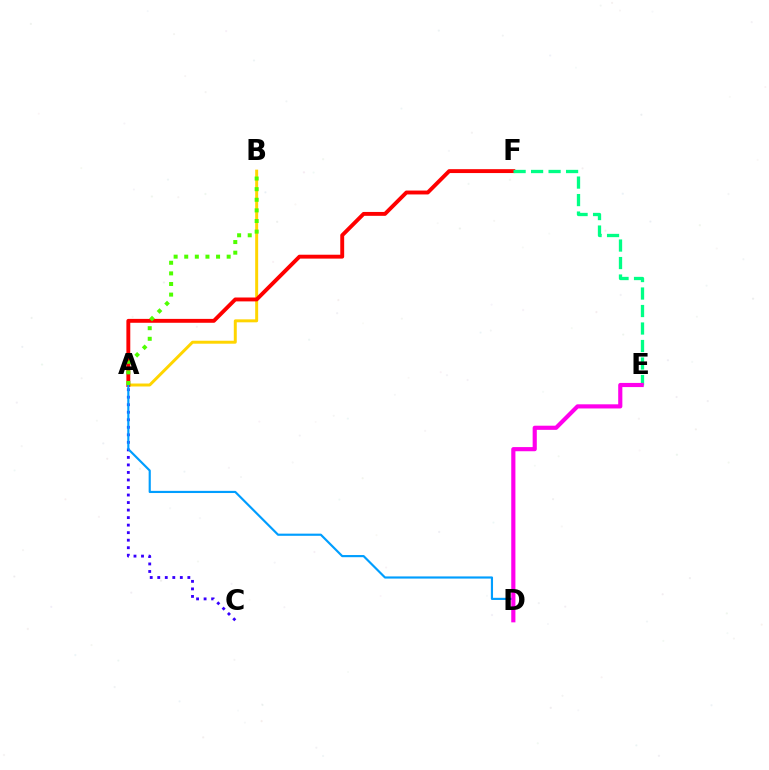{('A', 'B'): [{'color': '#ffd500', 'line_style': 'solid', 'thickness': 2.14}, {'color': '#4fff00', 'line_style': 'dotted', 'thickness': 2.88}], ('A', 'F'): [{'color': '#ff0000', 'line_style': 'solid', 'thickness': 2.8}], ('A', 'C'): [{'color': '#3700ff', 'line_style': 'dotted', 'thickness': 2.04}], ('A', 'D'): [{'color': '#009eff', 'line_style': 'solid', 'thickness': 1.56}], ('E', 'F'): [{'color': '#00ff86', 'line_style': 'dashed', 'thickness': 2.38}], ('D', 'E'): [{'color': '#ff00ed', 'line_style': 'solid', 'thickness': 2.99}]}